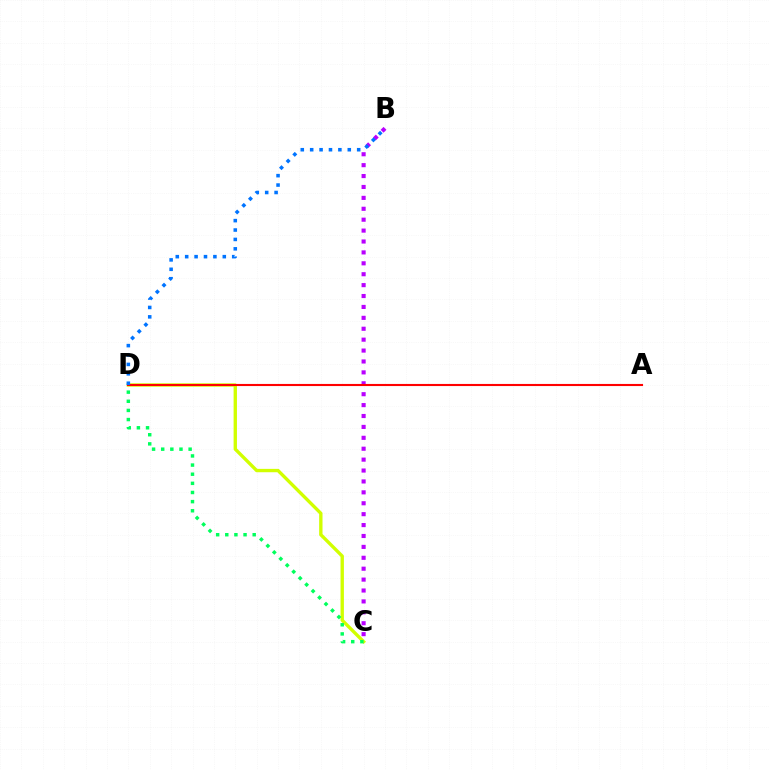{('C', 'D'): [{'color': '#d1ff00', 'line_style': 'solid', 'thickness': 2.42}, {'color': '#00ff5c', 'line_style': 'dotted', 'thickness': 2.48}], ('B', 'C'): [{'color': '#b900ff', 'line_style': 'dotted', 'thickness': 2.96}], ('A', 'D'): [{'color': '#ff0000', 'line_style': 'solid', 'thickness': 1.52}], ('B', 'D'): [{'color': '#0074ff', 'line_style': 'dotted', 'thickness': 2.55}]}